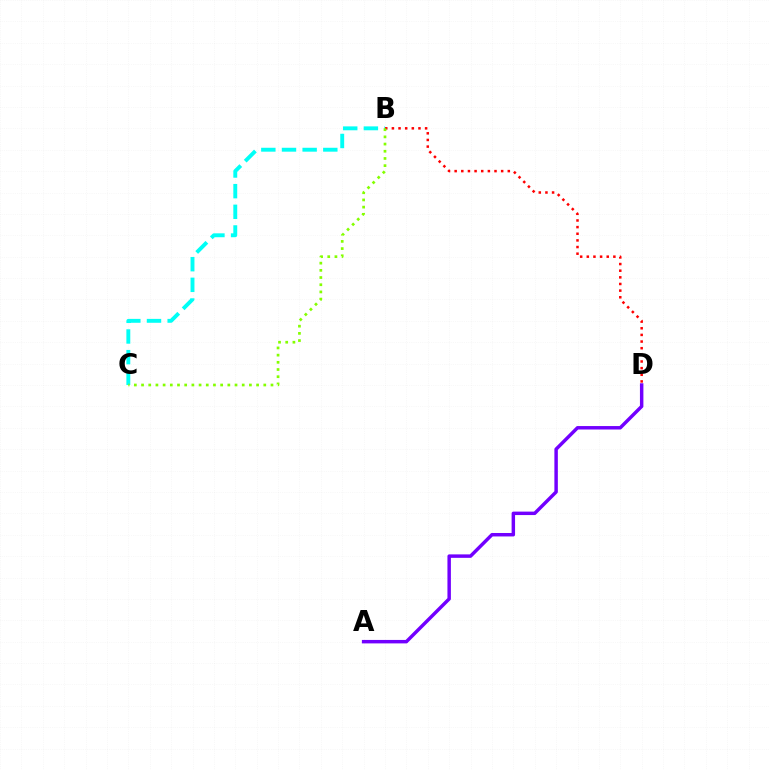{('B', 'D'): [{'color': '#ff0000', 'line_style': 'dotted', 'thickness': 1.8}], ('B', 'C'): [{'color': '#00fff6', 'line_style': 'dashed', 'thickness': 2.81}, {'color': '#84ff00', 'line_style': 'dotted', 'thickness': 1.95}], ('A', 'D'): [{'color': '#7200ff', 'line_style': 'solid', 'thickness': 2.49}]}